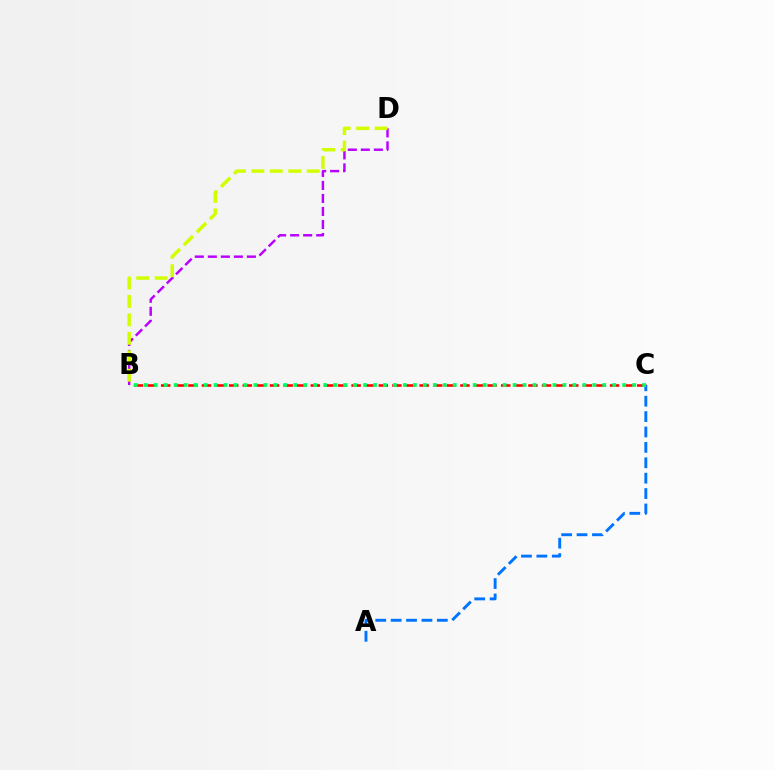{('B', 'D'): [{'color': '#b900ff', 'line_style': 'dashed', 'thickness': 1.77}, {'color': '#d1ff00', 'line_style': 'dashed', 'thickness': 2.51}], ('B', 'C'): [{'color': '#ff0000', 'line_style': 'dashed', 'thickness': 1.85}, {'color': '#00ff5c', 'line_style': 'dotted', 'thickness': 2.71}], ('A', 'C'): [{'color': '#0074ff', 'line_style': 'dashed', 'thickness': 2.09}]}